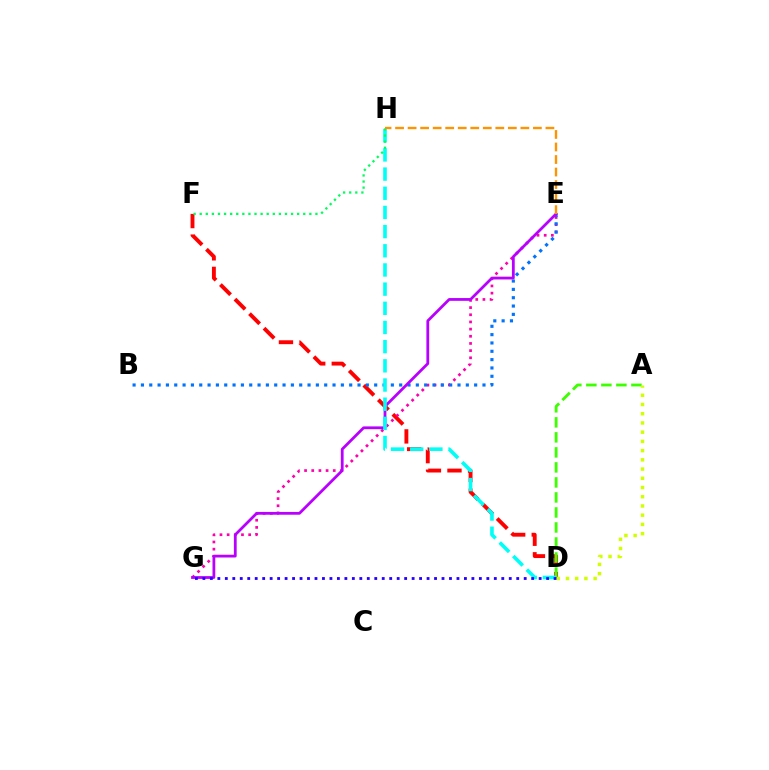{('D', 'F'): [{'color': '#ff0000', 'line_style': 'dashed', 'thickness': 2.79}], ('E', 'G'): [{'color': '#ff00ac', 'line_style': 'dotted', 'thickness': 1.95}, {'color': '#b900ff', 'line_style': 'solid', 'thickness': 2.01}], ('B', 'E'): [{'color': '#0074ff', 'line_style': 'dotted', 'thickness': 2.26}], ('A', 'D'): [{'color': '#3dff00', 'line_style': 'dashed', 'thickness': 2.04}, {'color': '#d1ff00', 'line_style': 'dotted', 'thickness': 2.51}], ('D', 'H'): [{'color': '#00fff6', 'line_style': 'dashed', 'thickness': 2.6}], ('D', 'G'): [{'color': '#2500ff', 'line_style': 'dotted', 'thickness': 2.03}], ('F', 'H'): [{'color': '#00ff5c', 'line_style': 'dotted', 'thickness': 1.65}], ('E', 'H'): [{'color': '#ff9400', 'line_style': 'dashed', 'thickness': 1.7}]}